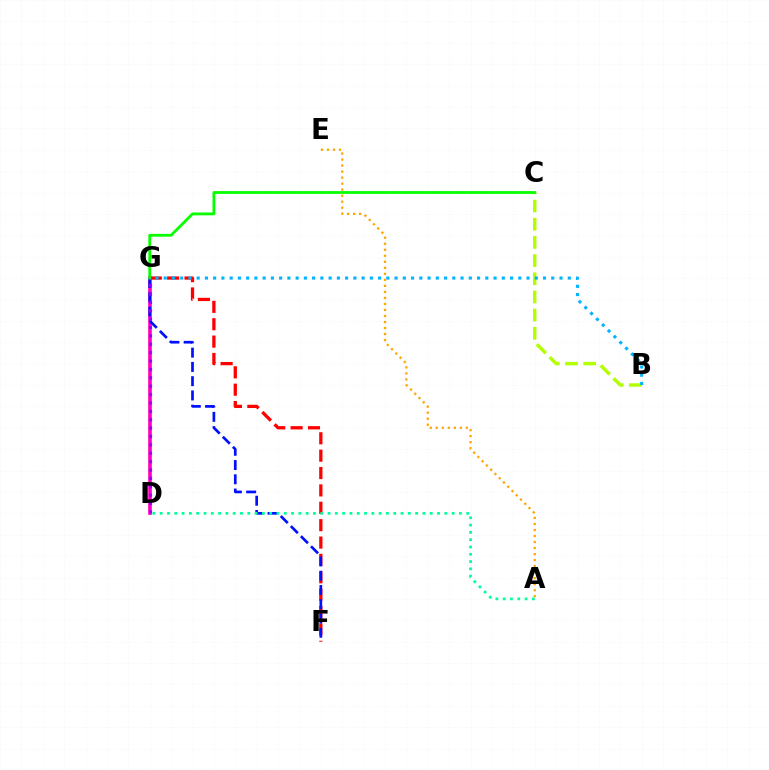{('F', 'G'): [{'color': '#ff0000', 'line_style': 'dashed', 'thickness': 2.36}, {'color': '#0010ff', 'line_style': 'dashed', 'thickness': 1.94}], ('D', 'G'): [{'color': '#ff00bd', 'line_style': 'solid', 'thickness': 2.61}, {'color': '#9b00ff', 'line_style': 'dotted', 'thickness': 2.28}], ('A', 'D'): [{'color': '#00ff9d', 'line_style': 'dotted', 'thickness': 1.98}], ('B', 'C'): [{'color': '#b3ff00', 'line_style': 'dashed', 'thickness': 2.47}], ('A', 'E'): [{'color': '#ffa500', 'line_style': 'dotted', 'thickness': 1.64}], ('C', 'G'): [{'color': '#08ff00', 'line_style': 'solid', 'thickness': 2.02}], ('B', 'G'): [{'color': '#00b5ff', 'line_style': 'dotted', 'thickness': 2.24}]}